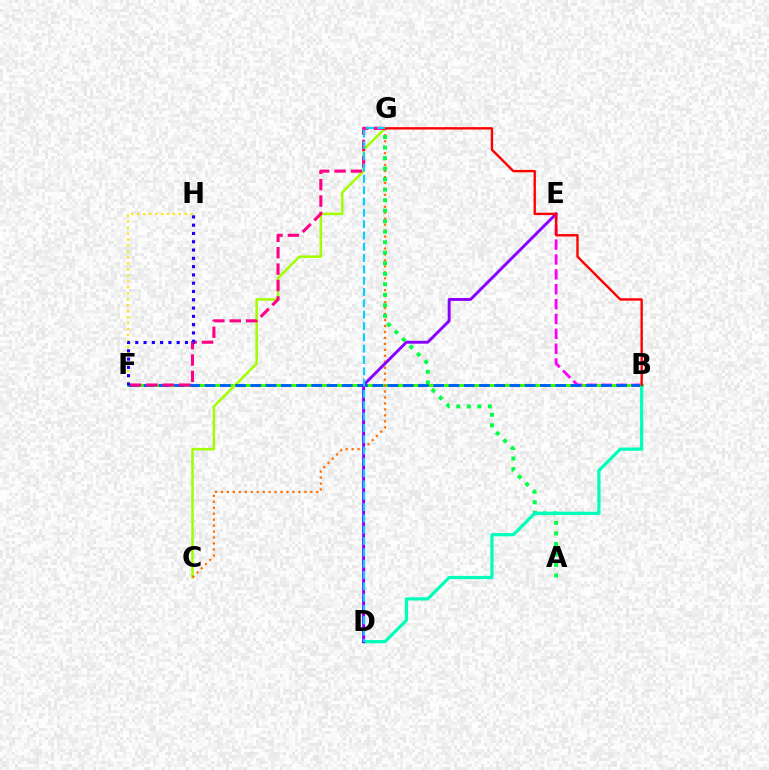{('B', 'F'): [{'color': '#31ff00', 'line_style': 'solid', 'thickness': 2.09}, {'color': '#005dff', 'line_style': 'dashed', 'thickness': 2.07}], ('B', 'E'): [{'color': '#fa00f9', 'line_style': 'dashed', 'thickness': 2.02}], ('C', 'G'): [{'color': '#a2ff00', 'line_style': 'solid', 'thickness': 1.82}, {'color': '#ff7000', 'line_style': 'dotted', 'thickness': 1.62}], ('A', 'G'): [{'color': '#00ff45', 'line_style': 'dotted', 'thickness': 2.86}], ('B', 'D'): [{'color': '#00ffbb', 'line_style': 'solid', 'thickness': 2.33}], ('F', 'H'): [{'color': '#ffe600', 'line_style': 'dotted', 'thickness': 1.62}, {'color': '#1900ff', 'line_style': 'dotted', 'thickness': 2.25}], ('D', 'E'): [{'color': '#8a00ff', 'line_style': 'solid', 'thickness': 2.11}], ('B', 'G'): [{'color': '#ff0000', 'line_style': 'solid', 'thickness': 1.71}], ('F', 'G'): [{'color': '#ff0088', 'line_style': 'dashed', 'thickness': 2.23}], ('D', 'G'): [{'color': '#00d3ff', 'line_style': 'dashed', 'thickness': 1.54}]}